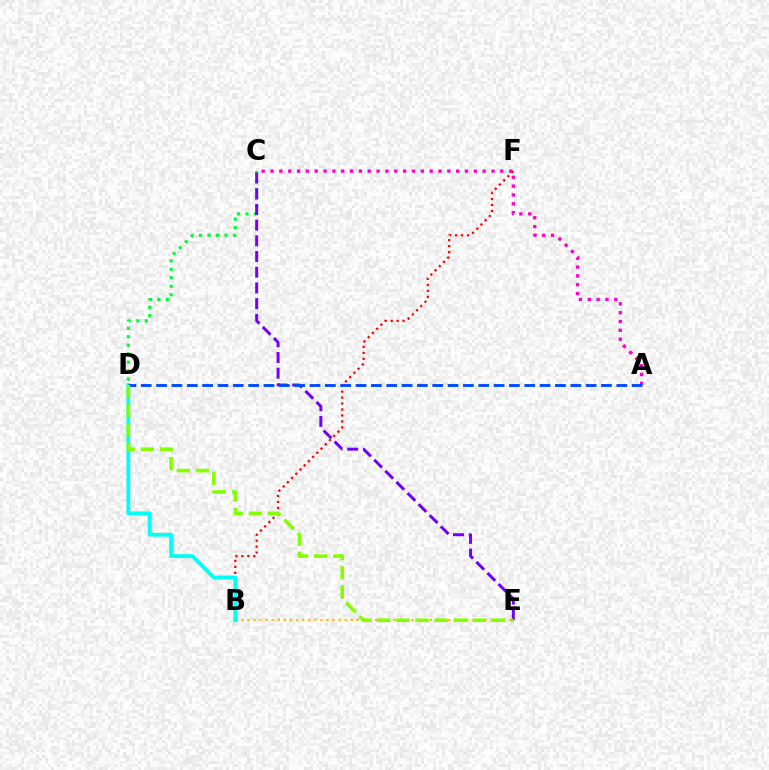{('C', 'D'): [{'color': '#00ff39', 'line_style': 'dotted', 'thickness': 2.3}], ('A', 'C'): [{'color': '#ff00cf', 'line_style': 'dotted', 'thickness': 2.4}], ('B', 'E'): [{'color': '#ffbd00', 'line_style': 'dotted', 'thickness': 1.65}], ('B', 'F'): [{'color': '#ff0000', 'line_style': 'dotted', 'thickness': 1.62}], ('B', 'D'): [{'color': '#00fff6', 'line_style': 'solid', 'thickness': 2.74}], ('C', 'E'): [{'color': '#7200ff', 'line_style': 'dashed', 'thickness': 2.13}], ('A', 'D'): [{'color': '#004bff', 'line_style': 'dashed', 'thickness': 2.08}], ('D', 'E'): [{'color': '#84ff00', 'line_style': 'dashed', 'thickness': 2.6}]}